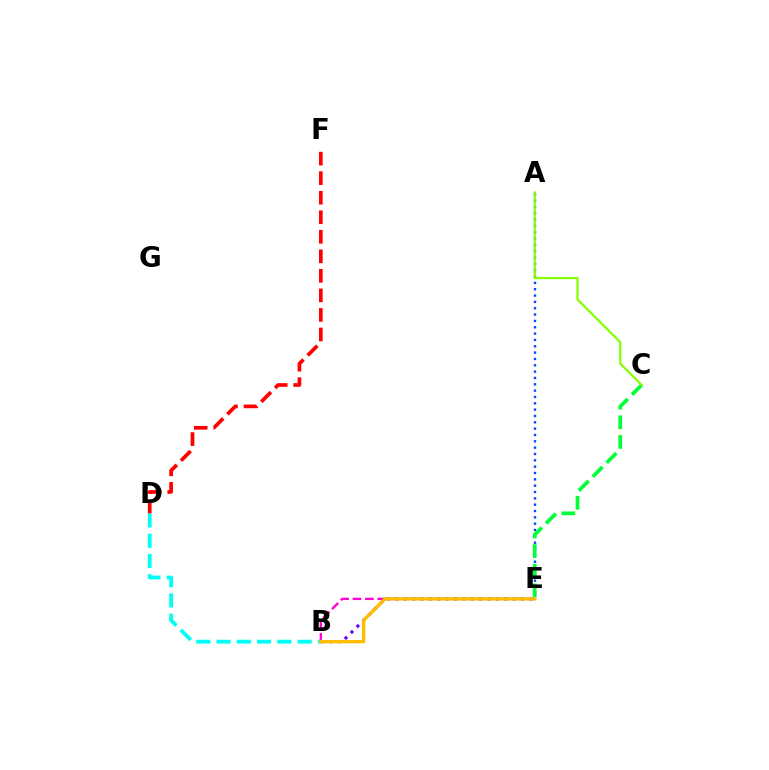{('A', 'E'): [{'color': '#004bff', 'line_style': 'dotted', 'thickness': 1.72}], ('B', 'E'): [{'color': '#7200ff', 'line_style': 'dotted', 'thickness': 2.28}, {'color': '#ff00cf', 'line_style': 'dashed', 'thickness': 1.69}, {'color': '#ffbd00', 'line_style': 'solid', 'thickness': 2.4}], ('C', 'E'): [{'color': '#00ff39', 'line_style': 'dashed', 'thickness': 2.67}], ('A', 'C'): [{'color': '#84ff00', 'line_style': 'solid', 'thickness': 1.59}], ('B', 'D'): [{'color': '#00fff6', 'line_style': 'dashed', 'thickness': 2.76}], ('D', 'F'): [{'color': '#ff0000', 'line_style': 'dashed', 'thickness': 2.65}]}